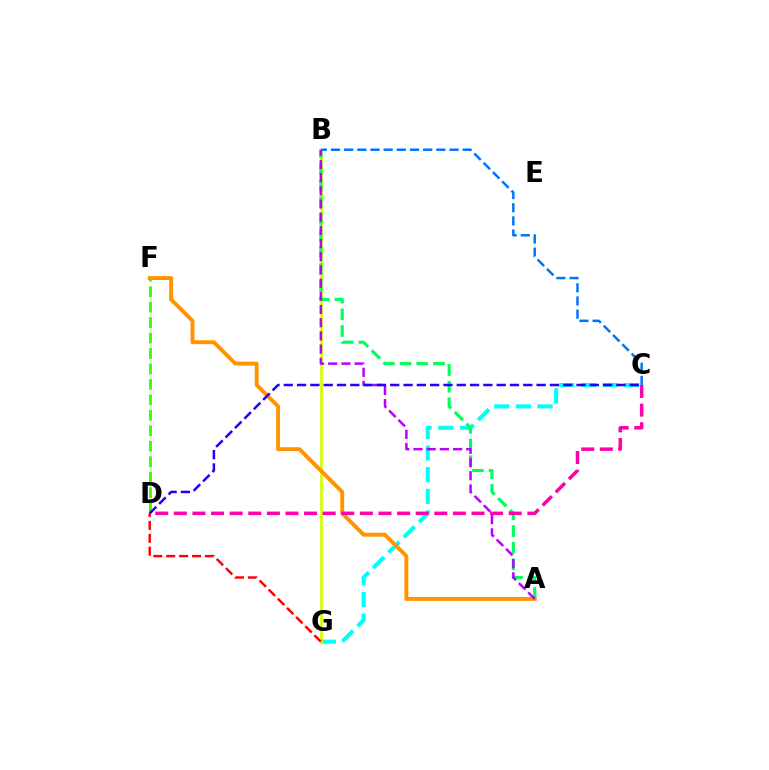{('C', 'G'): [{'color': '#00fff6', 'line_style': 'dashed', 'thickness': 2.94}], ('B', 'G'): [{'color': '#d1ff00', 'line_style': 'solid', 'thickness': 1.94}], ('D', 'F'): [{'color': '#3dff00', 'line_style': 'dashed', 'thickness': 2.1}], ('B', 'C'): [{'color': '#0074ff', 'line_style': 'dashed', 'thickness': 1.79}], ('A', 'B'): [{'color': '#00ff5c', 'line_style': 'dashed', 'thickness': 2.27}, {'color': '#b900ff', 'line_style': 'dashed', 'thickness': 1.79}], ('A', 'F'): [{'color': '#ff9400', 'line_style': 'solid', 'thickness': 2.82}], ('D', 'G'): [{'color': '#ff0000', 'line_style': 'dashed', 'thickness': 1.76}], ('C', 'D'): [{'color': '#2500ff', 'line_style': 'dashed', 'thickness': 1.81}, {'color': '#ff00ac', 'line_style': 'dashed', 'thickness': 2.53}]}